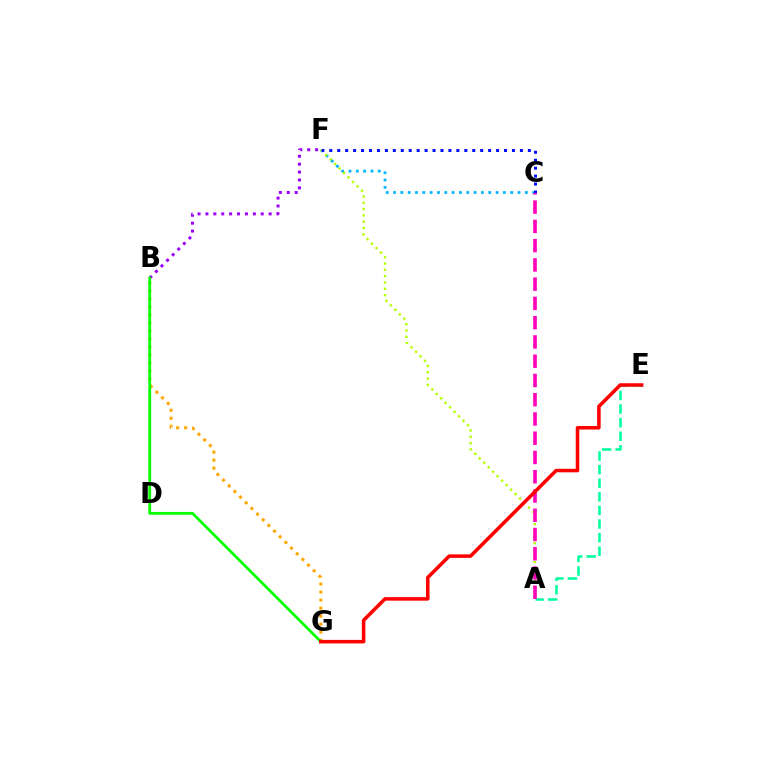{('C', 'F'): [{'color': '#00b5ff', 'line_style': 'dotted', 'thickness': 1.99}, {'color': '#0010ff', 'line_style': 'dotted', 'thickness': 2.16}], ('A', 'F'): [{'color': '#b3ff00', 'line_style': 'dotted', 'thickness': 1.72}], ('A', 'E'): [{'color': '#00ff9d', 'line_style': 'dashed', 'thickness': 1.85}], ('B', 'G'): [{'color': '#ffa500', 'line_style': 'dotted', 'thickness': 2.18}, {'color': '#08ff00', 'line_style': 'solid', 'thickness': 2.01}], ('A', 'C'): [{'color': '#ff00bd', 'line_style': 'dashed', 'thickness': 2.62}], ('B', 'F'): [{'color': '#9b00ff', 'line_style': 'dotted', 'thickness': 2.15}], ('E', 'G'): [{'color': '#ff0000', 'line_style': 'solid', 'thickness': 2.54}]}